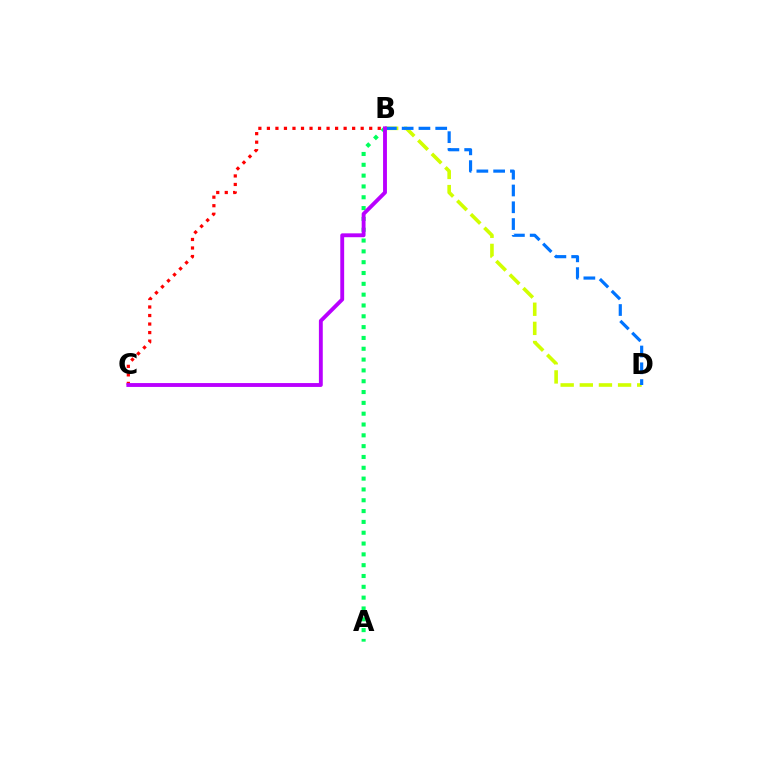{('B', 'D'): [{'color': '#d1ff00', 'line_style': 'dashed', 'thickness': 2.6}, {'color': '#0074ff', 'line_style': 'dashed', 'thickness': 2.28}], ('A', 'B'): [{'color': '#00ff5c', 'line_style': 'dotted', 'thickness': 2.94}], ('B', 'C'): [{'color': '#ff0000', 'line_style': 'dotted', 'thickness': 2.32}, {'color': '#b900ff', 'line_style': 'solid', 'thickness': 2.78}]}